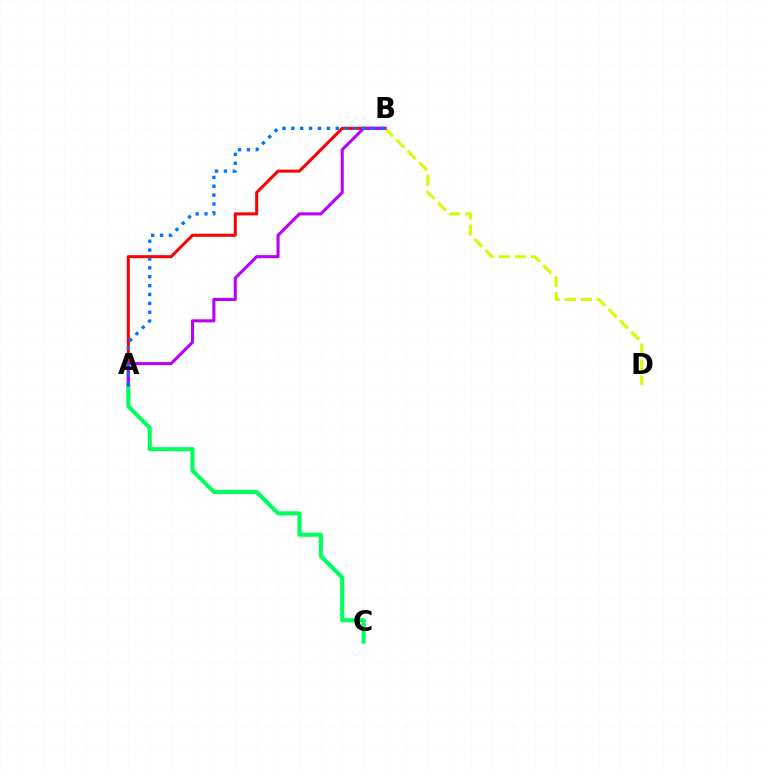{('A', 'B'): [{'color': '#ff0000', 'line_style': 'solid', 'thickness': 2.19}, {'color': '#b900ff', 'line_style': 'solid', 'thickness': 2.21}, {'color': '#0074ff', 'line_style': 'dotted', 'thickness': 2.41}], ('B', 'D'): [{'color': '#d1ff00', 'line_style': 'dashed', 'thickness': 2.17}], ('A', 'C'): [{'color': '#00ff5c', 'line_style': 'solid', 'thickness': 2.95}]}